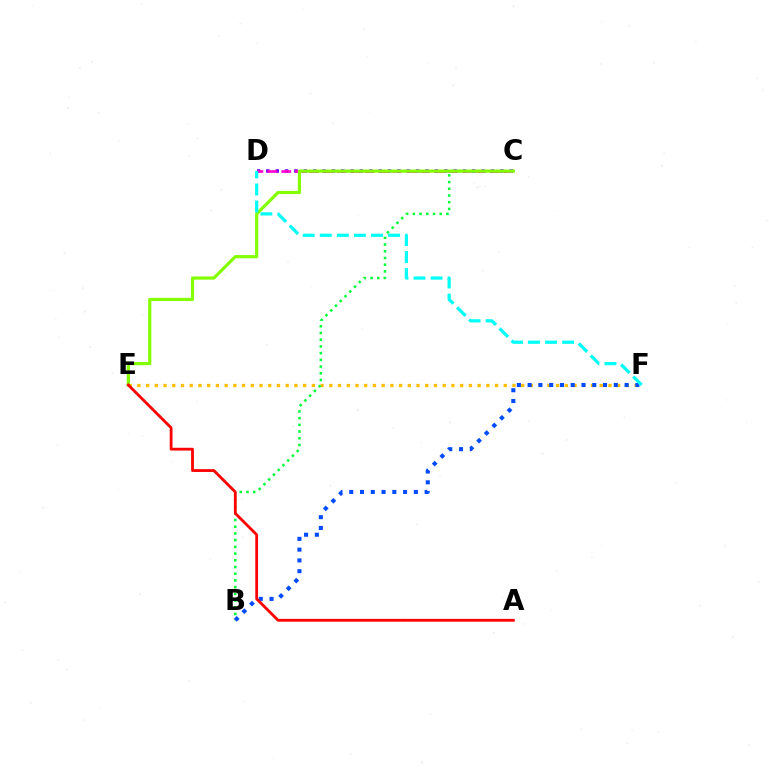{('E', 'F'): [{'color': '#ffbd00', 'line_style': 'dotted', 'thickness': 2.37}], ('C', 'D'): [{'color': '#7200ff', 'line_style': 'dotted', 'thickness': 2.54}, {'color': '#ff00cf', 'line_style': 'dashed', 'thickness': 1.89}], ('B', 'C'): [{'color': '#00ff39', 'line_style': 'dotted', 'thickness': 1.82}], ('B', 'F'): [{'color': '#004bff', 'line_style': 'dotted', 'thickness': 2.93}], ('C', 'E'): [{'color': '#84ff00', 'line_style': 'solid', 'thickness': 2.29}], ('D', 'F'): [{'color': '#00fff6', 'line_style': 'dashed', 'thickness': 2.32}], ('A', 'E'): [{'color': '#ff0000', 'line_style': 'solid', 'thickness': 2.01}]}